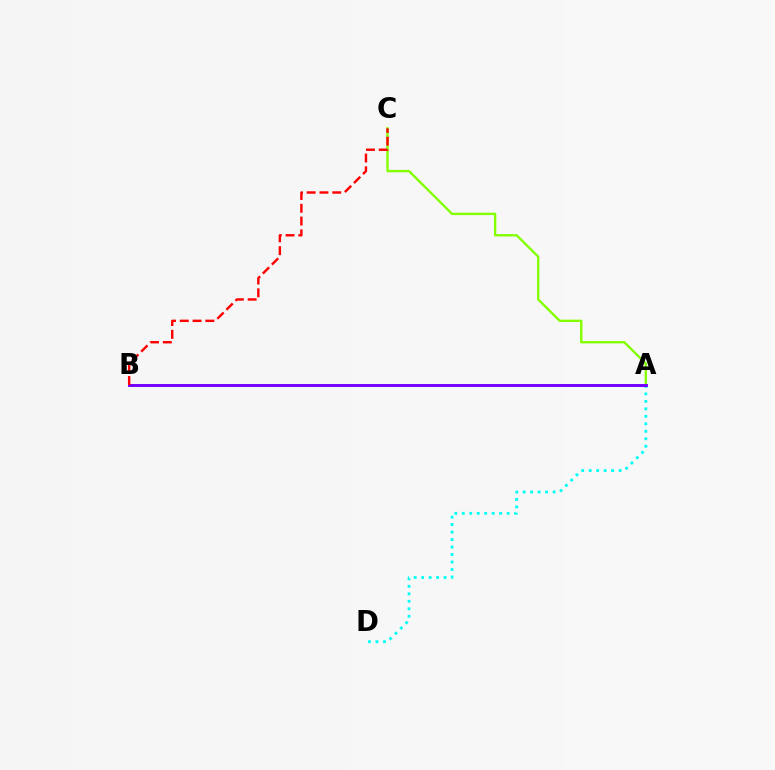{('A', 'D'): [{'color': '#00fff6', 'line_style': 'dotted', 'thickness': 2.03}], ('A', 'C'): [{'color': '#84ff00', 'line_style': 'solid', 'thickness': 1.71}], ('A', 'B'): [{'color': '#7200ff', 'line_style': 'solid', 'thickness': 2.11}], ('B', 'C'): [{'color': '#ff0000', 'line_style': 'dashed', 'thickness': 1.74}]}